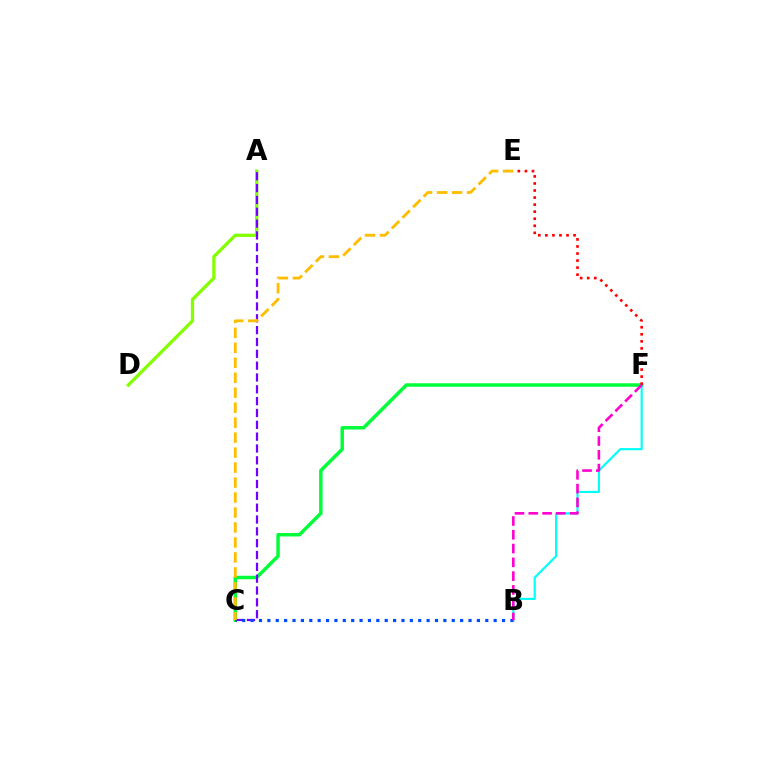{('C', 'F'): [{'color': '#00ff39', 'line_style': 'solid', 'thickness': 2.5}], ('B', 'F'): [{'color': '#00fff6', 'line_style': 'solid', 'thickness': 1.56}, {'color': '#ff00cf', 'line_style': 'dashed', 'thickness': 1.87}], ('A', 'D'): [{'color': '#84ff00', 'line_style': 'solid', 'thickness': 2.36}], ('A', 'C'): [{'color': '#7200ff', 'line_style': 'dashed', 'thickness': 1.61}], ('E', 'F'): [{'color': '#ff0000', 'line_style': 'dotted', 'thickness': 1.92}], ('B', 'C'): [{'color': '#004bff', 'line_style': 'dotted', 'thickness': 2.28}], ('C', 'E'): [{'color': '#ffbd00', 'line_style': 'dashed', 'thickness': 2.03}]}